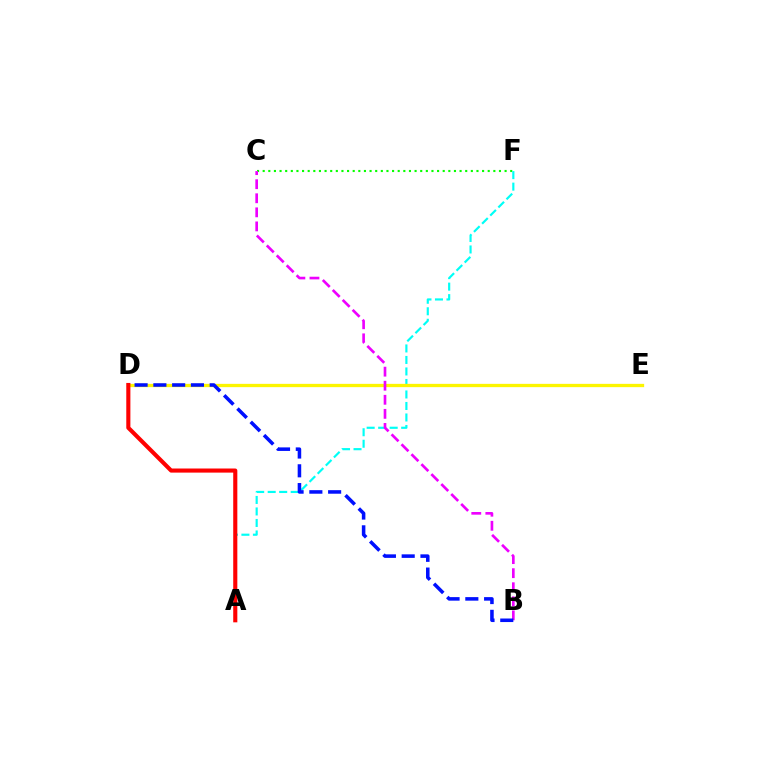{('C', 'F'): [{'color': '#08ff00', 'line_style': 'dotted', 'thickness': 1.53}], ('A', 'F'): [{'color': '#00fff6', 'line_style': 'dashed', 'thickness': 1.56}], ('D', 'E'): [{'color': '#fcf500', 'line_style': 'solid', 'thickness': 2.37}], ('B', 'C'): [{'color': '#ee00ff', 'line_style': 'dashed', 'thickness': 1.91}], ('B', 'D'): [{'color': '#0010ff', 'line_style': 'dashed', 'thickness': 2.55}], ('A', 'D'): [{'color': '#ff0000', 'line_style': 'solid', 'thickness': 2.96}]}